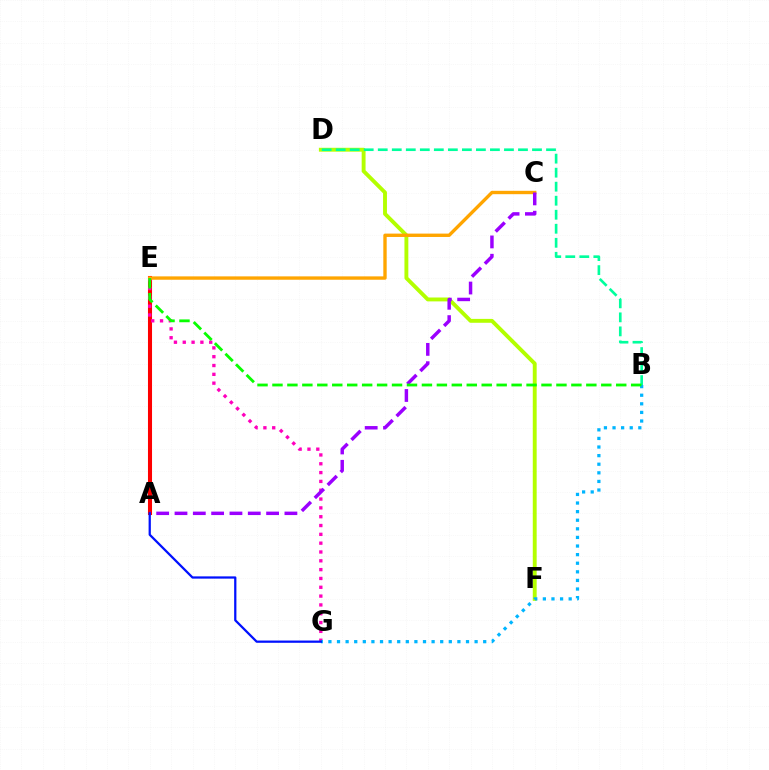{('A', 'E'): [{'color': '#ff0000', 'line_style': 'solid', 'thickness': 2.92}], ('E', 'G'): [{'color': '#ff00bd', 'line_style': 'dotted', 'thickness': 2.4}], ('D', 'F'): [{'color': '#b3ff00', 'line_style': 'solid', 'thickness': 2.8}], ('B', 'D'): [{'color': '#00ff9d', 'line_style': 'dashed', 'thickness': 1.9}], ('C', 'E'): [{'color': '#ffa500', 'line_style': 'solid', 'thickness': 2.42}], ('B', 'G'): [{'color': '#00b5ff', 'line_style': 'dotted', 'thickness': 2.34}], ('A', 'C'): [{'color': '#9b00ff', 'line_style': 'dashed', 'thickness': 2.49}], ('B', 'E'): [{'color': '#08ff00', 'line_style': 'dashed', 'thickness': 2.03}], ('A', 'G'): [{'color': '#0010ff', 'line_style': 'solid', 'thickness': 1.62}]}